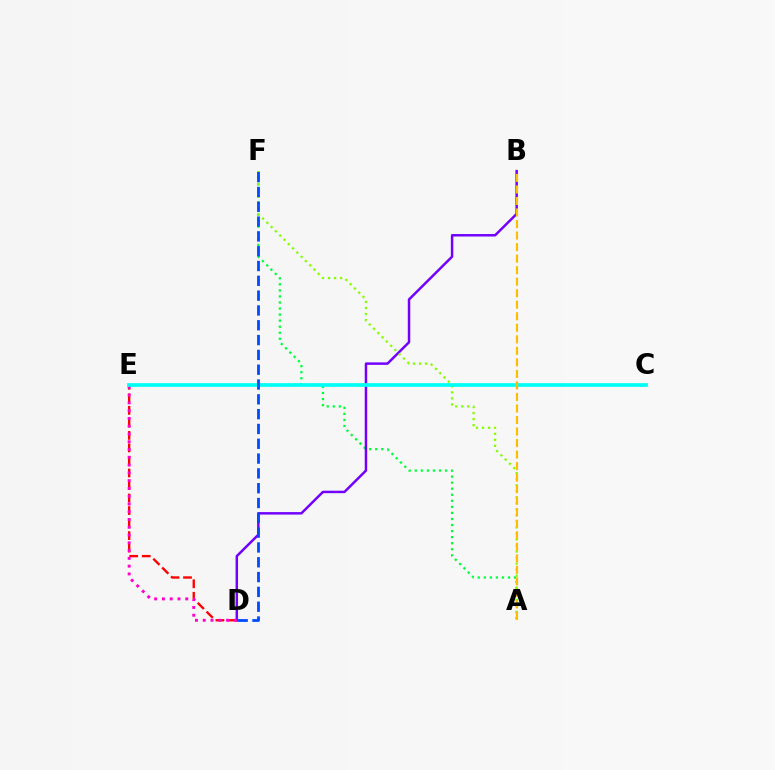{('A', 'F'): [{'color': '#00ff39', 'line_style': 'dotted', 'thickness': 1.64}, {'color': '#84ff00', 'line_style': 'dotted', 'thickness': 1.64}], ('B', 'D'): [{'color': '#7200ff', 'line_style': 'solid', 'thickness': 1.79}], ('D', 'E'): [{'color': '#ff0000', 'line_style': 'dashed', 'thickness': 1.7}, {'color': '#ff00cf', 'line_style': 'dotted', 'thickness': 2.11}], ('C', 'E'): [{'color': '#00fff6', 'line_style': 'solid', 'thickness': 2.67}], ('D', 'F'): [{'color': '#004bff', 'line_style': 'dashed', 'thickness': 2.01}], ('A', 'B'): [{'color': '#ffbd00', 'line_style': 'dashed', 'thickness': 1.57}]}